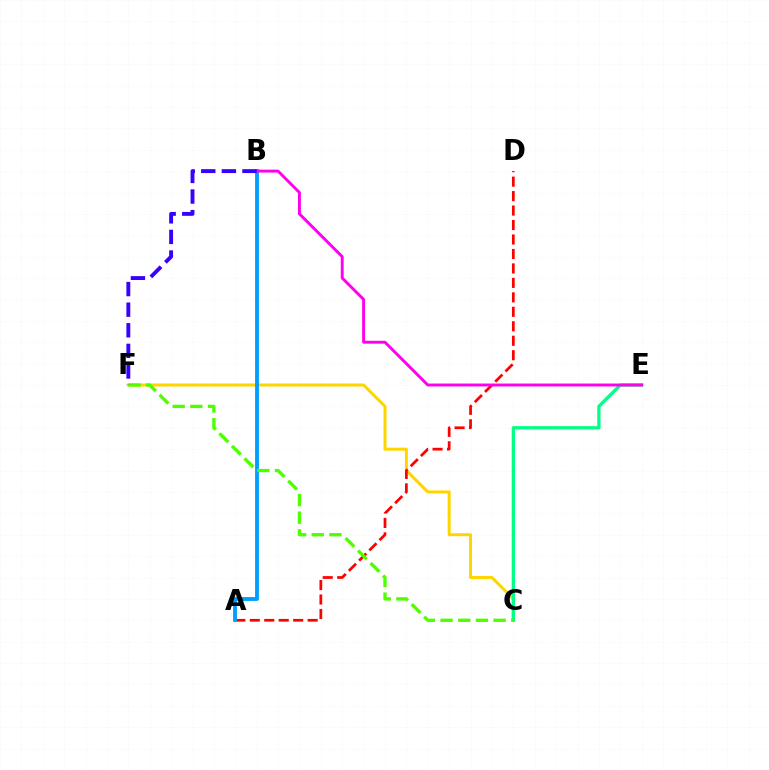{('C', 'F'): [{'color': '#ffd500', 'line_style': 'solid', 'thickness': 2.16}, {'color': '#4fff00', 'line_style': 'dashed', 'thickness': 2.4}], ('C', 'E'): [{'color': '#00ff86', 'line_style': 'solid', 'thickness': 2.37}], ('A', 'D'): [{'color': '#ff0000', 'line_style': 'dashed', 'thickness': 1.97}], ('A', 'B'): [{'color': '#009eff', 'line_style': 'solid', 'thickness': 2.77}], ('B', 'E'): [{'color': '#ff00ed', 'line_style': 'solid', 'thickness': 2.09}], ('B', 'F'): [{'color': '#3700ff', 'line_style': 'dashed', 'thickness': 2.8}]}